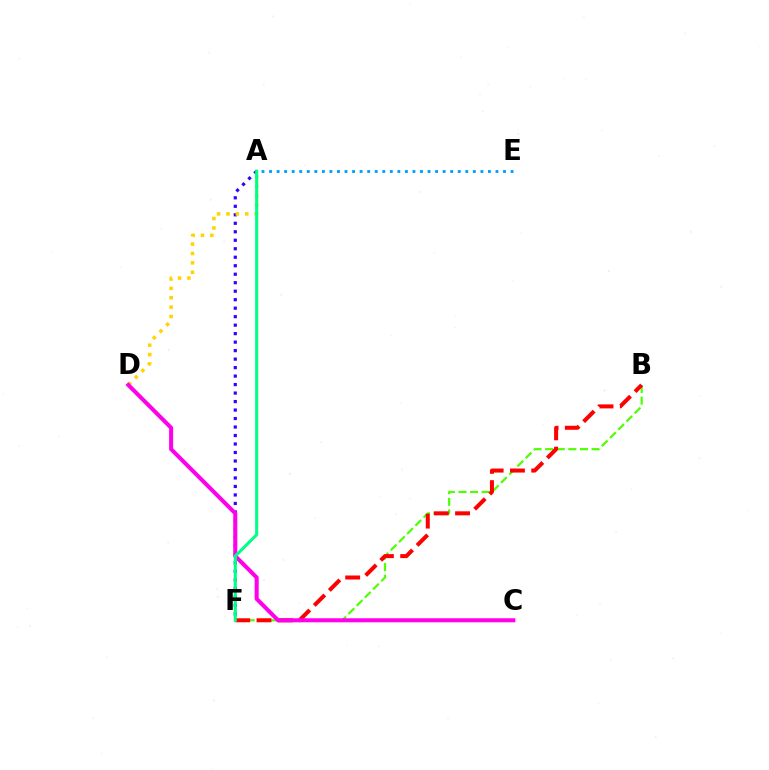{('B', 'F'): [{'color': '#4fff00', 'line_style': 'dashed', 'thickness': 1.58}, {'color': '#ff0000', 'line_style': 'dashed', 'thickness': 2.89}], ('A', 'F'): [{'color': '#3700ff', 'line_style': 'dotted', 'thickness': 2.31}, {'color': '#00ff86', 'line_style': 'solid', 'thickness': 2.21}], ('A', 'E'): [{'color': '#009eff', 'line_style': 'dotted', 'thickness': 2.05}], ('A', 'D'): [{'color': '#ffd500', 'line_style': 'dotted', 'thickness': 2.55}], ('C', 'D'): [{'color': '#ff00ed', 'line_style': 'solid', 'thickness': 2.91}]}